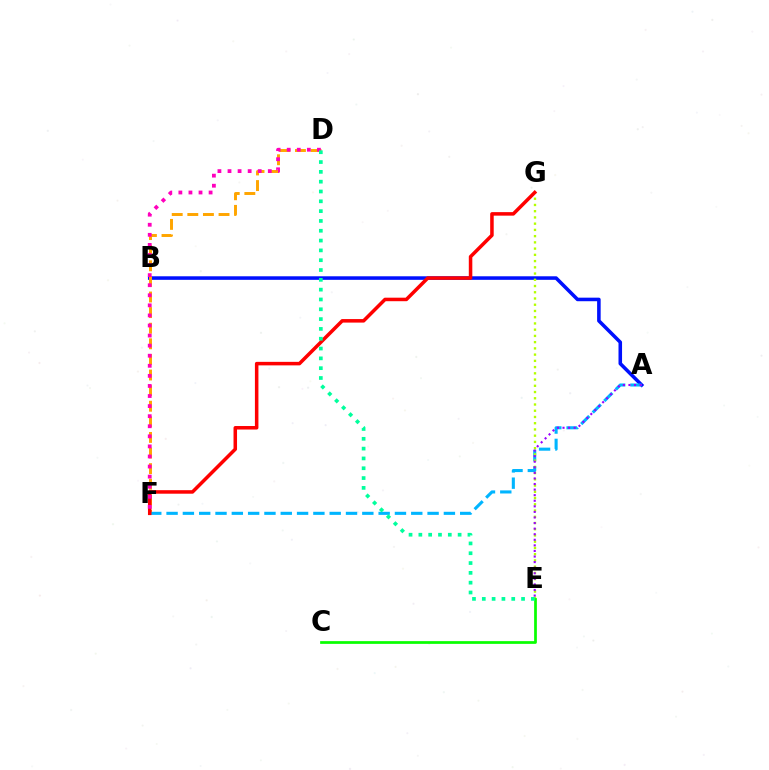{('A', 'B'): [{'color': '#0010ff', 'line_style': 'solid', 'thickness': 2.56}], ('D', 'F'): [{'color': '#ffa500', 'line_style': 'dashed', 'thickness': 2.12}, {'color': '#ff00bd', 'line_style': 'dotted', 'thickness': 2.74}], ('A', 'F'): [{'color': '#00b5ff', 'line_style': 'dashed', 'thickness': 2.22}], ('E', 'G'): [{'color': '#b3ff00', 'line_style': 'dotted', 'thickness': 1.69}], ('C', 'E'): [{'color': '#08ff00', 'line_style': 'solid', 'thickness': 1.96}], ('F', 'G'): [{'color': '#ff0000', 'line_style': 'solid', 'thickness': 2.53}], ('A', 'E'): [{'color': '#9b00ff', 'line_style': 'dotted', 'thickness': 1.52}], ('D', 'E'): [{'color': '#00ff9d', 'line_style': 'dotted', 'thickness': 2.67}]}